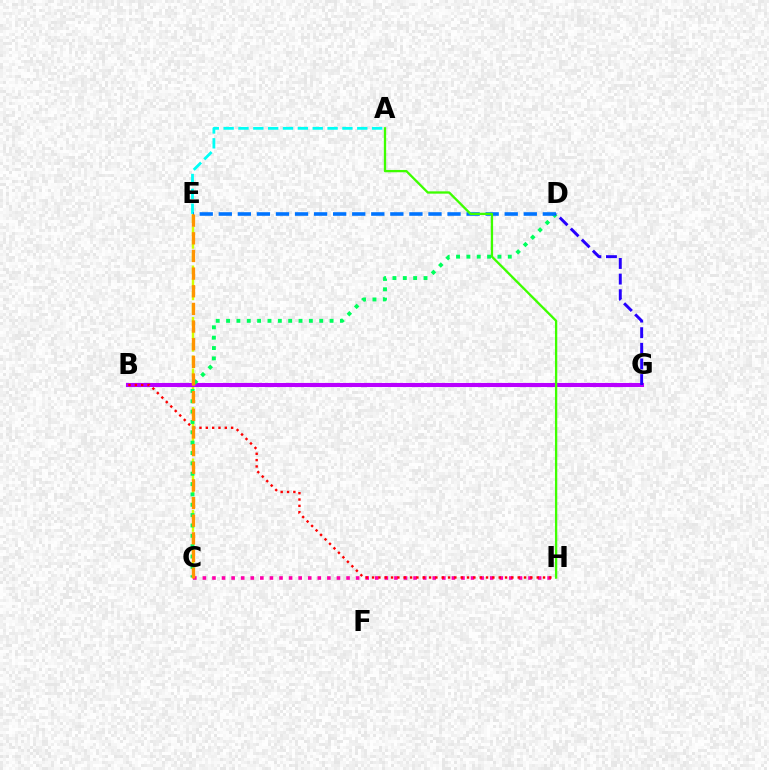{('A', 'E'): [{'color': '#00fff6', 'line_style': 'dashed', 'thickness': 2.02}], ('C', 'E'): [{'color': '#d1ff00', 'line_style': 'dashed', 'thickness': 1.75}, {'color': '#ff9400', 'line_style': 'dashed', 'thickness': 2.4}], ('B', 'G'): [{'color': '#b900ff', 'line_style': 'solid', 'thickness': 2.93}], ('C', 'D'): [{'color': '#00ff5c', 'line_style': 'dotted', 'thickness': 2.81}], ('C', 'H'): [{'color': '#ff00ac', 'line_style': 'dotted', 'thickness': 2.6}], ('D', 'E'): [{'color': '#0074ff', 'line_style': 'dashed', 'thickness': 2.59}], ('B', 'H'): [{'color': '#ff0000', 'line_style': 'dotted', 'thickness': 1.72}], ('D', 'G'): [{'color': '#2500ff', 'line_style': 'dashed', 'thickness': 2.12}], ('A', 'H'): [{'color': '#3dff00', 'line_style': 'solid', 'thickness': 1.66}]}